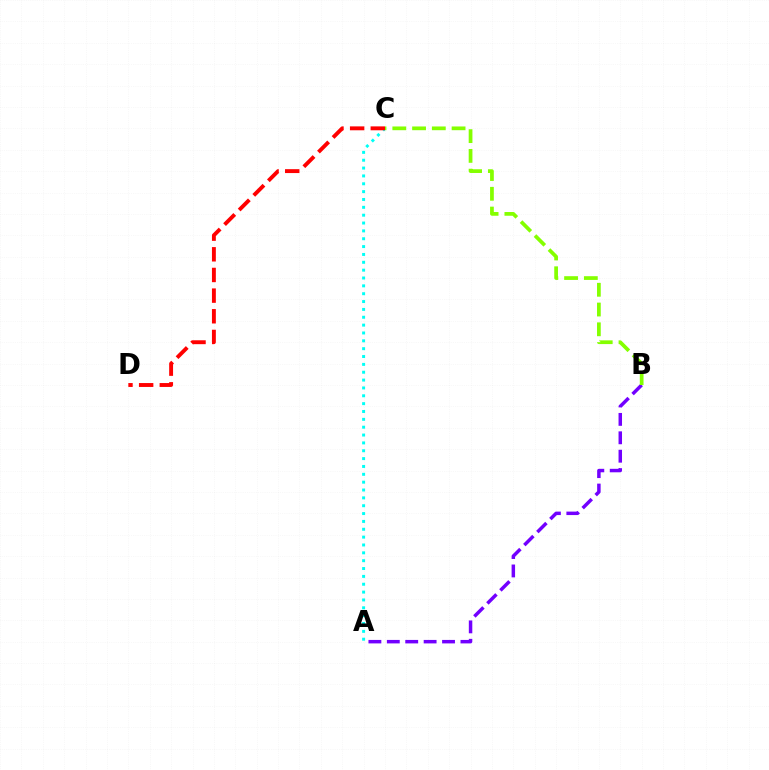{('A', 'C'): [{'color': '#00fff6', 'line_style': 'dotted', 'thickness': 2.13}], ('C', 'D'): [{'color': '#ff0000', 'line_style': 'dashed', 'thickness': 2.81}], ('A', 'B'): [{'color': '#7200ff', 'line_style': 'dashed', 'thickness': 2.5}], ('B', 'C'): [{'color': '#84ff00', 'line_style': 'dashed', 'thickness': 2.68}]}